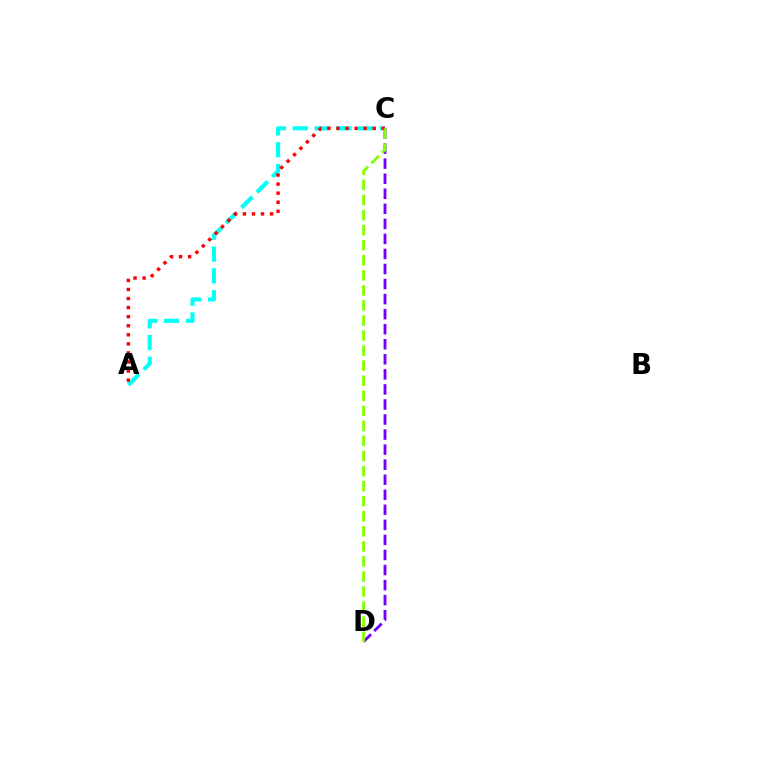{('C', 'D'): [{'color': '#7200ff', 'line_style': 'dashed', 'thickness': 2.04}, {'color': '#84ff00', 'line_style': 'dashed', 'thickness': 2.05}], ('A', 'C'): [{'color': '#00fff6', 'line_style': 'dashed', 'thickness': 2.96}, {'color': '#ff0000', 'line_style': 'dotted', 'thickness': 2.46}]}